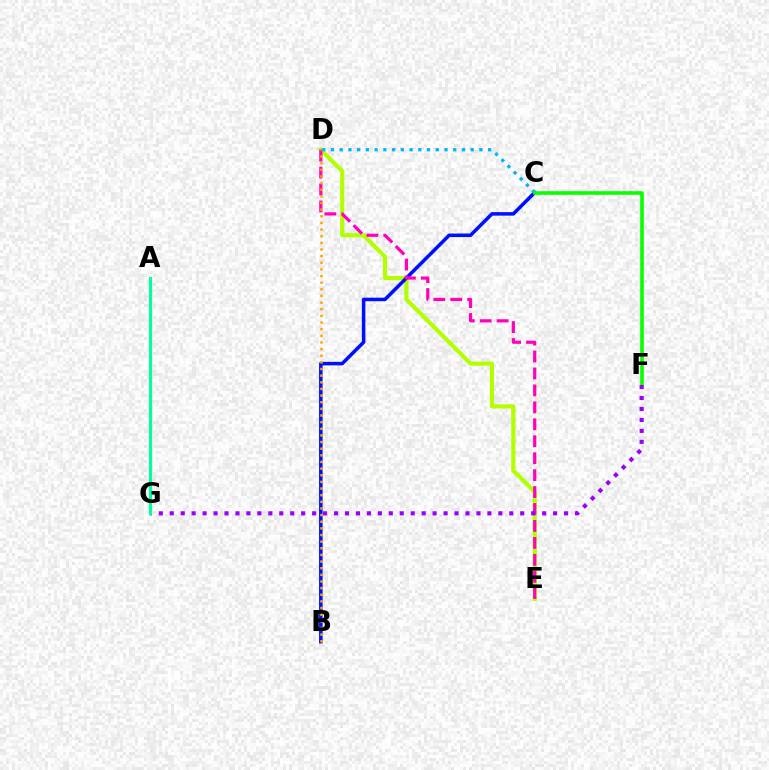{('D', 'E'): [{'color': '#b3ff00', 'line_style': 'solid', 'thickness': 3.0}, {'color': '#ff00bd', 'line_style': 'dashed', 'thickness': 2.3}], ('B', 'C'): [{'color': '#0010ff', 'line_style': 'solid', 'thickness': 2.55}], ('A', 'G'): [{'color': '#ff0000', 'line_style': 'dotted', 'thickness': 2.08}, {'color': '#00ff9d', 'line_style': 'solid', 'thickness': 2.25}], ('C', 'D'): [{'color': '#00b5ff', 'line_style': 'dotted', 'thickness': 2.37}], ('B', 'D'): [{'color': '#ffa500', 'line_style': 'dotted', 'thickness': 1.8}], ('C', 'F'): [{'color': '#08ff00', 'line_style': 'solid', 'thickness': 2.59}], ('F', 'G'): [{'color': '#9b00ff', 'line_style': 'dotted', 'thickness': 2.98}]}